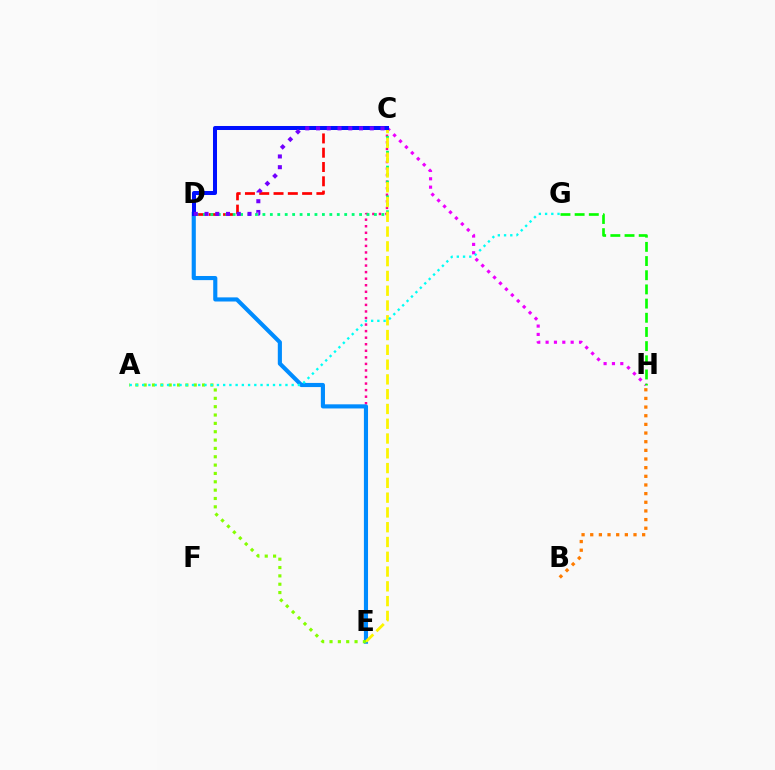{('C', 'H'): [{'color': '#ee00ff', 'line_style': 'dotted', 'thickness': 2.27}], ('C', 'E'): [{'color': '#ff0094', 'line_style': 'dotted', 'thickness': 1.78}, {'color': '#fcf500', 'line_style': 'dashed', 'thickness': 2.01}], ('C', 'D'): [{'color': '#ff0000', 'line_style': 'dashed', 'thickness': 1.94}, {'color': '#00ff74', 'line_style': 'dotted', 'thickness': 2.02}, {'color': '#0010ff', 'line_style': 'solid', 'thickness': 2.89}, {'color': '#7200ff', 'line_style': 'dotted', 'thickness': 2.92}], ('G', 'H'): [{'color': '#08ff00', 'line_style': 'dashed', 'thickness': 1.93}], ('D', 'E'): [{'color': '#008cff', 'line_style': 'solid', 'thickness': 2.97}], ('A', 'E'): [{'color': '#84ff00', 'line_style': 'dotted', 'thickness': 2.27}], ('B', 'H'): [{'color': '#ff7c00', 'line_style': 'dotted', 'thickness': 2.35}], ('A', 'G'): [{'color': '#00fff6', 'line_style': 'dotted', 'thickness': 1.69}]}